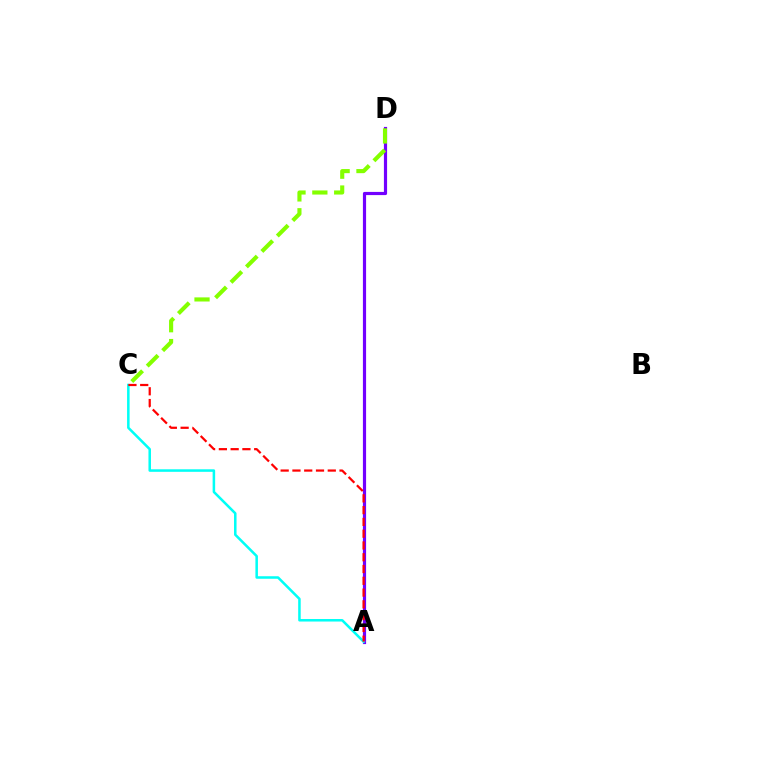{('A', 'D'): [{'color': '#7200ff', 'line_style': 'solid', 'thickness': 2.29}], ('C', 'D'): [{'color': '#84ff00', 'line_style': 'dashed', 'thickness': 2.97}], ('A', 'C'): [{'color': '#00fff6', 'line_style': 'solid', 'thickness': 1.82}, {'color': '#ff0000', 'line_style': 'dashed', 'thickness': 1.6}]}